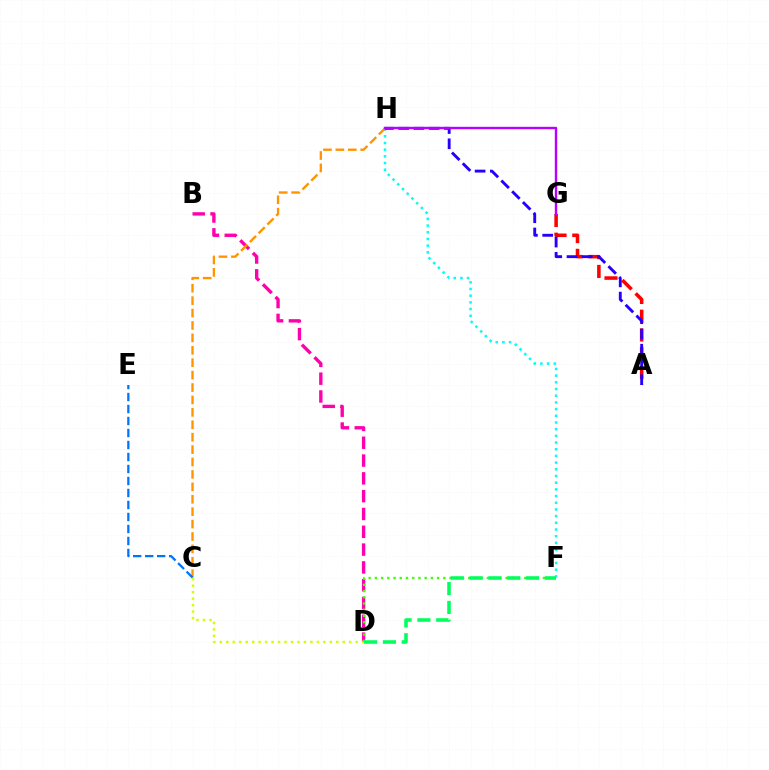{('F', 'H'): [{'color': '#00fff6', 'line_style': 'dotted', 'thickness': 1.82}], ('B', 'D'): [{'color': '#ff00ac', 'line_style': 'dashed', 'thickness': 2.42}], ('A', 'G'): [{'color': '#ff0000', 'line_style': 'dashed', 'thickness': 2.55}], ('C', 'H'): [{'color': '#ff9400', 'line_style': 'dashed', 'thickness': 1.69}], ('A', 'H'): [{'color': '#2500ff', 'line_style': 'dashed', 'thickness': 2.07}], ('G', 'H'): [{'color': '#b900ff', 'line_style': 'solid', 'thickness': 1.73}], ('C', 'D'): [{'color': '#d1ff00', 'line_style': 'dotted', 'thickness': 1.76}], ('D', 'F'): [{'color': '#3dff00', 'line_style': 'dotted', 'thickness': 1.69}, {'color': '#00ff5c', 'line_style': 'dashed', 'thickness': 2.56}], ('C', 'E'): [{'color': '#0074ff', 'line_style': 'dashed', 'thickness': 1.63}]}